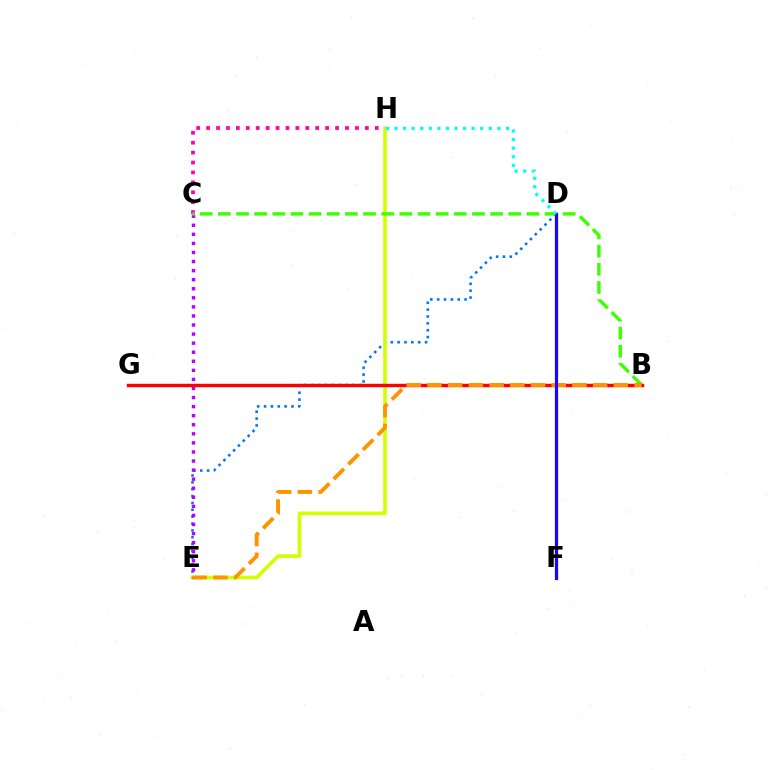{('D', 'F'): [{'color': '#00ff5c', 'line_style': 'solid', 'thickness': 2.37}, {'color': '#2500ff', 'line_style': 'solid', 'thickness': 2.24}], ('C', 'H'): [{'color': '#ff00ac', 'line_style': 'dotted', 'thickness': 2.7}], ('D', 'E'): [{'color': '#0074ff', 'line_style': 'dotted', 'thickness': 1.86}], ('E', 'H'): [{'color': '#d1ff00', 'line_style': 'solid', 'thickness': 2.61}], ('C', 'E'): [{'color': '#b900ff', 'line_style': 'dotted', 'thickness': 2.46}], ('B', 'C'): [{'color': '#3dff00', 'line_style': 'dashed', 'thickness': 2.47}], ('B', 'G'): [{'color': '#ff0000', 'line_style': 'solid', 'thickness': 2.45}], ('B', 'E'): [{'color': '#ff9400', 'line_style': 'dashed', 'thickness': 2.81}], ('D', 'H'): [{'color': '#00fff6', 'line_style': 'dotted', 'thickness': 2.33}]}